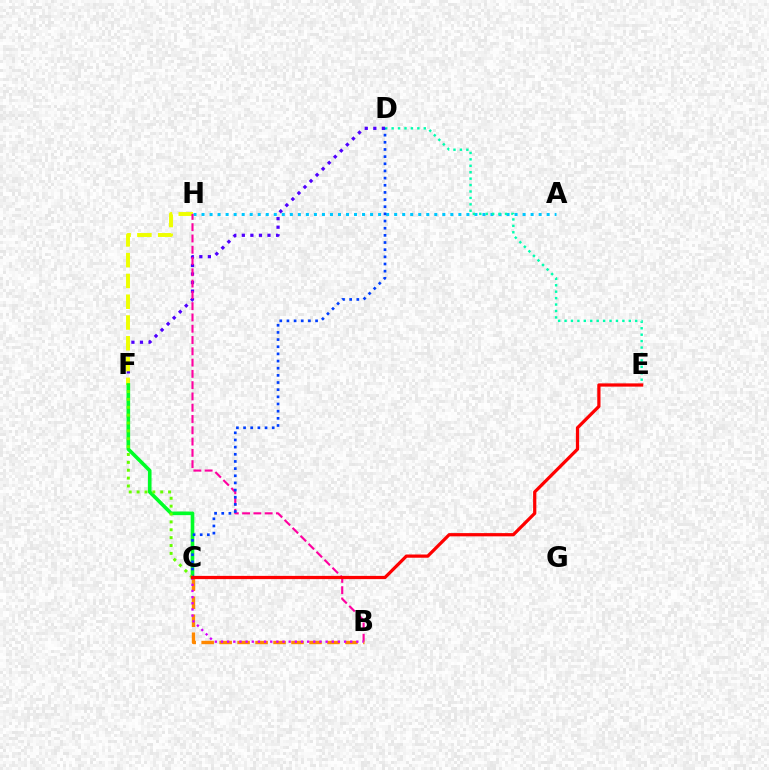{('D', 'F'): [{'color': '#4f00ff', 'line_style': 'dotted', 'thickness': 2.33}], ('F', 'H'): [{'color': '#eeff00', 'line_style': 'dashed', 'thickness': 2.82}], ('A', 'H'): [{'color': '#00c7ff', 'line_style': 'dotted', 'thickness': 2.18}], ('D', 'E'): [{'color': '#00ffaf', 'line_style': 'dotted', 'thickness': 1.75}], ('B', 'H'): [{'color': '#ff00a0', 'line_style': 'dashed', 'thickness': 1.53}], ('C', 'F'): [{'color': '#00ff27', 'line_style': 'solid', 'thickness': 2.61}, {'color': '#66ff00', 'line_style': 'dotted', 'thickness': 2.14}], ('C', 'D'): [{'color': '#003fff', 'line_style': 'dotted', 'thickness': 1.94}], ('B', 'C'): [{'color': '#ff8800', 'line_style': 'dashed', 'thickness': 2.44}, {'color': '#d600ff', 'line_style': 'dotted', 'thickness': 1.67}], ('C', 'E'): [{'color': '#ff0000', 'line_style': 'solid', 'thickness': 2.33}]}